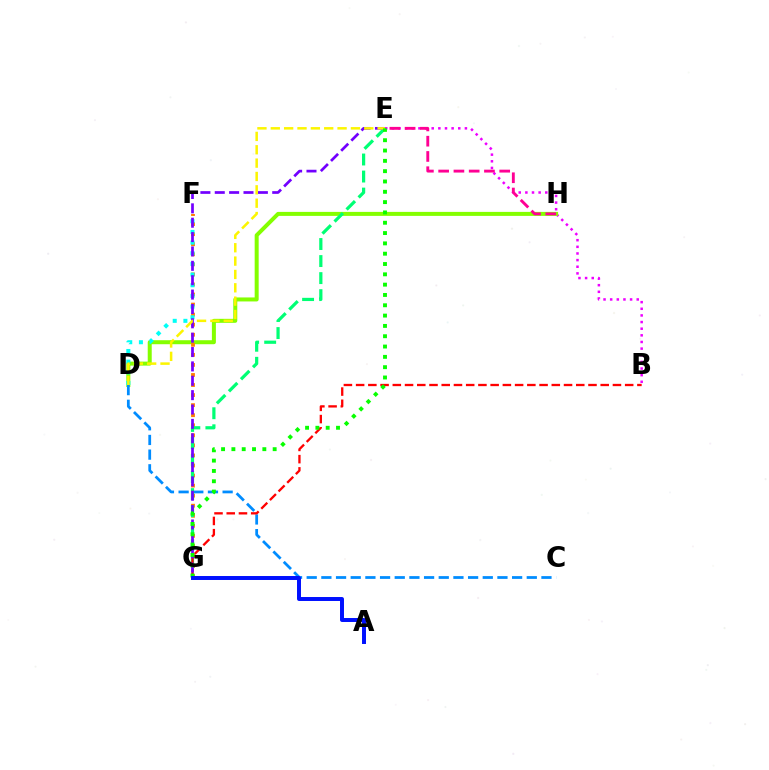{('B', 'E'): [{'color': '#ee00ff', 'line_style': 'dotted', 'thickness': 1.8}], ('D', 'H'): [{'color': '#84ff00', 'line_style': 'solid', 'thickness': 2.88}], ('F', 'G'): [{'color': '#ff7c00', 'line_style': 'dotted', 'thickness': 2.73}], ('D', 'F'): [{'color': '#00fff6', 'line_style': 'dotted', 'thickness': 2.9}], ('C', 'D'): [{'color': '#008cff', 'line_style': 'dashed', 'thickness': 1.99}], ('E', 'H'): [{'color': '#ff0094', 'line_style': 'dashed', 'thickness': 2.07}], ('E', 'G'): [{'color': '#00ff74', 'line_style': 'dashed', 'thickness': 2.31}, {'color': '#7200ff', 'line_style': 'dashed', 'thickness': 1.95}, {'color': '#08ff00', 'line_style': 'dotted', 'thickness': 2.8}], ('B', 'G'): [{'color': '#ff0000', 'line_style': 'dashed', 'thickness': 1.66}], ('D', 'E'): [{'color': '#fcf500', 'line_style': 'dashed', 'thickness': 1.81}], ('A', 'G'): [{'color': '#0010ff', 'line_style': 'solid', 'thickness': 2.86}]}